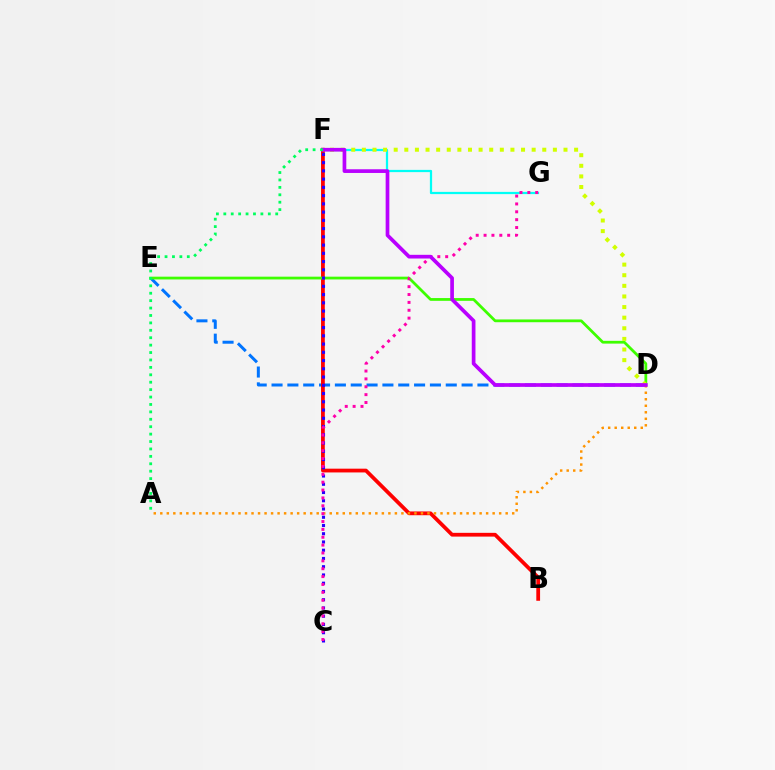{('D', 'E'): [{'color': '#0074ff', 'line_style': 'dashed', 'thickness': 2.15}, {'color': '#3dff00', 'line_style': 'solid', 'thickness': 1.99}], ('B', 'F'): [{'color': '#ff0000', 'line_style': 'solid', 'thickness': 2.71}], ('F', 'G'): [{'color': '#00fff6', 'line_style': 'solid', 'thickness': 1.62}], ('C', 'F'): [{'color': '#2500ff', 'line_style': 'dotted', 'thickness': 2.24}], ('A', 'D'): [{'color': '#ff9400', 'line_style': 'dotted', 'thickness': 1.77}], ('D', 'F'): [{'color': '#d1ff00', 'line_style': 'dotted', 'thickness': 2.88}, {'color': '#b900ff', 'line_style': 'solid', 'thickness': 2.66}], ('C', 'G'): [{'color': '#ff00ac', 'line_style': 'dotted', 'thickness': 2.14}], ('A', 'F'): [{'color': '#00ff5c', 'line_style': 'dotted', 'thickness': 2.01}]}